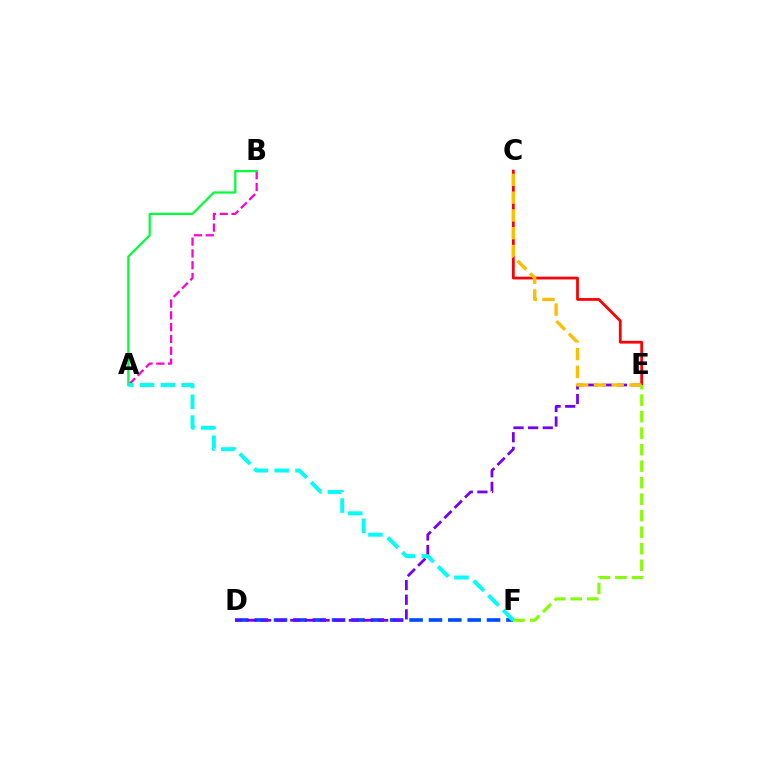{('A', 'B'): [{'color': '#ff00cf', 'line_style': 'dashed', 'thickness': 1.6}, {'color': '#00ff39', 'line_style': 'solid', 'thickness': 1.6}], ('C', 'E'): [{'color': '#ff0000', 'line_style': 'solid', 'thickness': 1.99}, {'color': '#ffbd00', 'line_style': 'dashed', 'thickness': 2.41}], ('D', 'F'): [{'color': '#004bff', 'line_style': 'dashed', 'thickness': 2.63}], ('D', 'E'): [{'color': '#7200ff', 'line_style': 'dashed', 'thickness': 1.99}], ('E', 'F'): [{'color': '#84ff00', 'line_style': 'dashed', 'thickness': 2.24}], ('A', 'F'): [{'color': '#00fff6', 'line_style': 'dashed', 'thickness': 2.82}]}